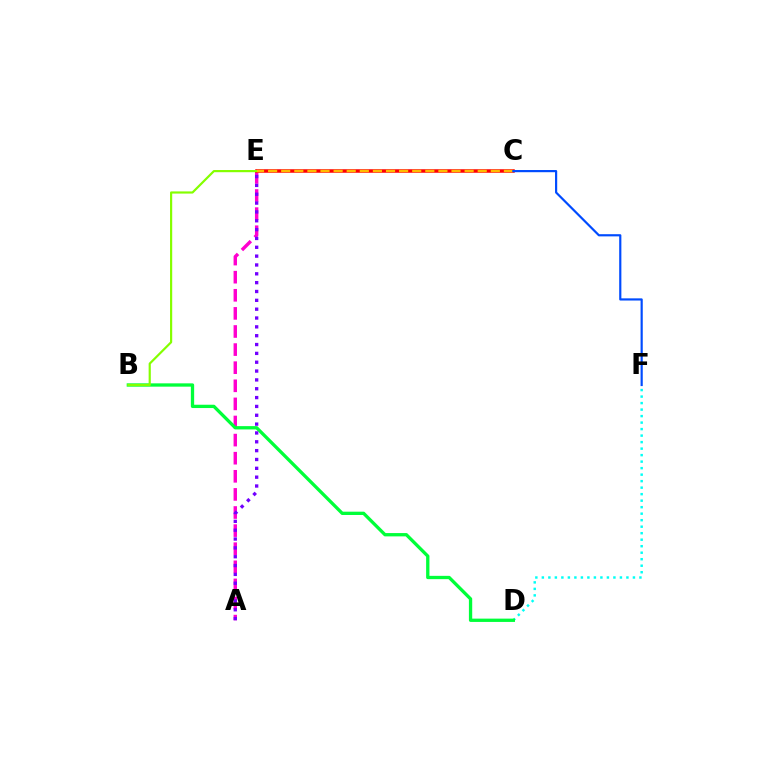{('D', 'F'): [{'color': '#00fff6', 'line_style': 'dotted', 'thickness': 1.77}], ('A', 'E'): [{'color': '#ff00cf', 'line_style': 'dashed', 'thickness': 2.46}, {'color': '#7200ff', 'line_style': 'dotted', 'thickness': 2.4}], ('B', 'D'): [{'color': '#00ff39', 'line_style': 'solid', 'thickness': 2.38}], ('C', 'E'): [{'color': '#ff0000', 'line_style': 'solid', 'thickness': 2.53}, {'color': '#ffbd00', 'line_style': 'dashed', 'thickness': 1.78}], ('B', 'E'): [{'color': '#84ff00', 'line_style': 'solid', 'thickness': 1.57}], ('C', 'F'): [{'color': '#004bff', 'line_style': 'solid', 'thickness': 1.57}]}